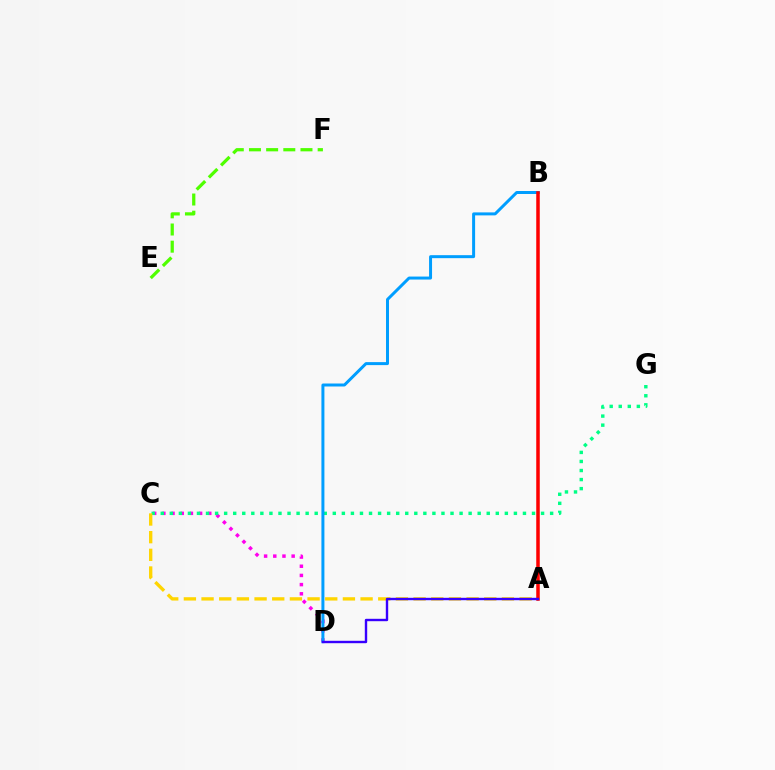{('C', 'D'): [{'color': '#ff00ed', 'line_style': 'dotted', 'thickness': 2.5}], ('C', 'G'): [{'color': '#00ff86', 'line_style': 'dotted', 'thickness': 2.46}], ('E', 'F'): [{'color': '#4fff00', 'line_style': 'dashed', 'thickness': 2.33}], ('A', 'C'): [{'color': '#ffd500', 'line_style': 'dashed', 'thickness': 2.4}], ('B', 'D'): [{'color': '#009eff', 'line_style': 'solid', 'thickness': 2.15}], ('A', 'B'): [{'color': '#ff0000', 'line_style': 'solid', 'thickness': 2.53}], ('A', 'D'): [{'color': '#3700ff', 'line_style': 'solid', 'thickness': 1.73}]}